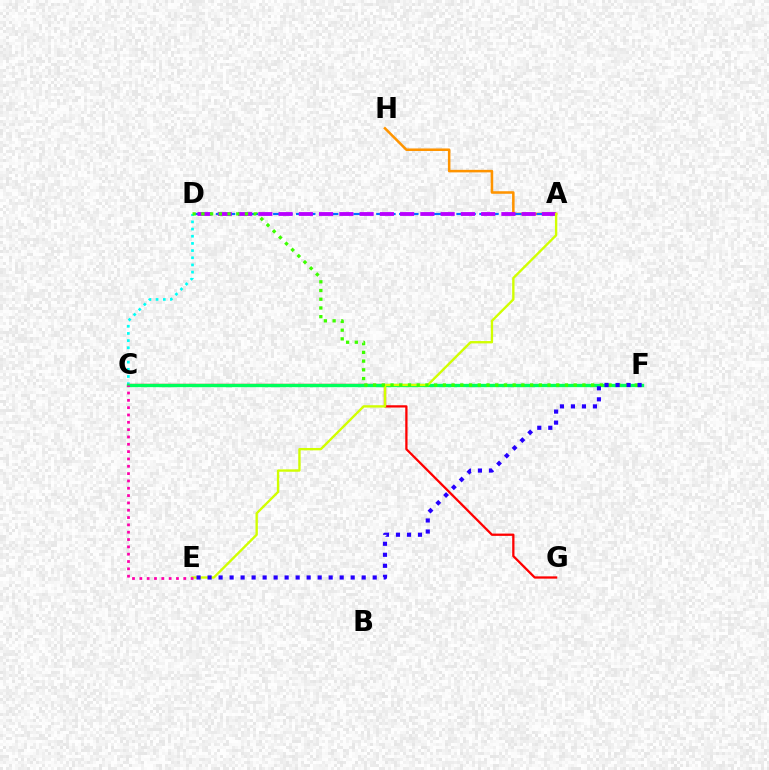{('A', 'H'): [{'color': '#ff9400', 'line_style': 'solid', 'thickness': 1.83}], ('A', 'D'): [{'color': '#0074ff', 'line_style': 'dashed', 'thickness': 1.56}, {'color': '#b900ff', 'line_style': 'dashed', 'thickness': 2.75}], ('C', 'D'): [{'color': '#00fff6', 'line_style': 'dotted', 'thickness': 1.95}], ('C', 'G'): [{'color': '#ff0000', 'line_style': 'solid', 'thickness': 1.64}], ('C', 'F'): [{'color': '#00ff5c', 'line_style': 'solid', 'thickness': 2.4}], ('A', 'E'): [{'color': '#d1ff00', 'line_style': 'solid', 'thickness': 1.69}], ('D', 'F'): [{'color': '#3dff00', 'line_style': 'dotted', 'thickness': 2.37}], ('E', 'F'): [{'color': '#2500ff', 'line_style': 'dotted', 'thickness': 2.99}], ('C', 'E'): [{'color': '#ff00ac', 'line_style': 'dotted', 'thickness': 1.99}]}